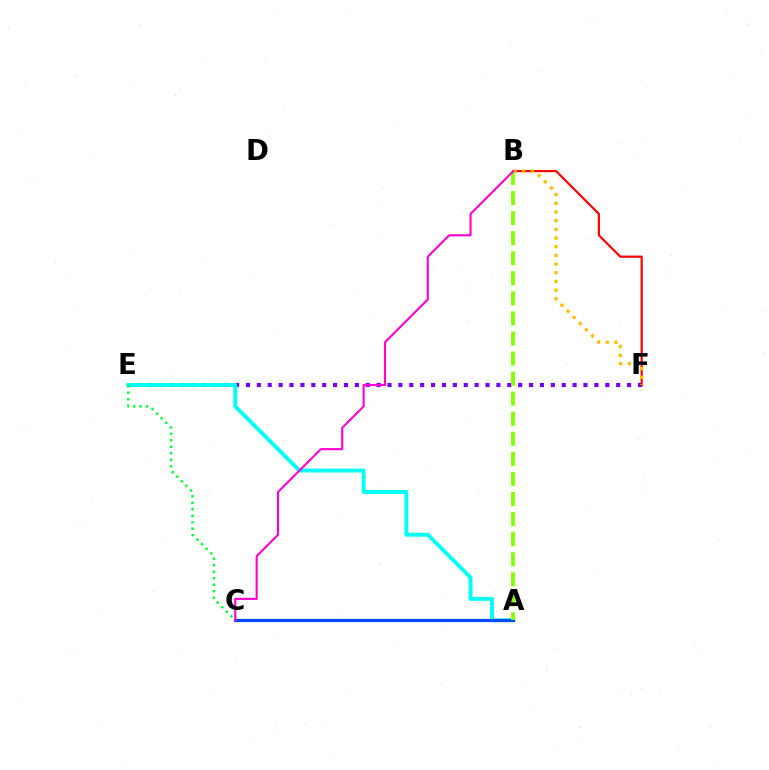{('E', 'F'): [{'color': '#7200ff', 'line_style': 'dotted', 'thickness': 2.96}], ('B', 'F'): [{'color': '#ff0000', 'line_style': 'solid', 'thickness': 1.57}, {'color': '#ffbd00', 'line_style': 'dotted', 'thickness': 2.36}], ('A', 'E'): [{'color': '#00fff6', 'line_style': 'solid', 'thickness': 2.81}], ('A', 'C'): [{'color': '#004bff', 'line_style': 'solid', 'thickness': 2.29}], ('A', 'B'): [{'color': '#84ff00', 'line_style': 'dashed', 'thickness': 2.73}], ('B', 'C'): [{'color': '#ff00cf', 'line_style': 'solid', 'thickness': 1.52}], ('C', 'E'): [{'color': '#00ff39', 'line_style': 'dotted', 'thickness': 1.76}]}